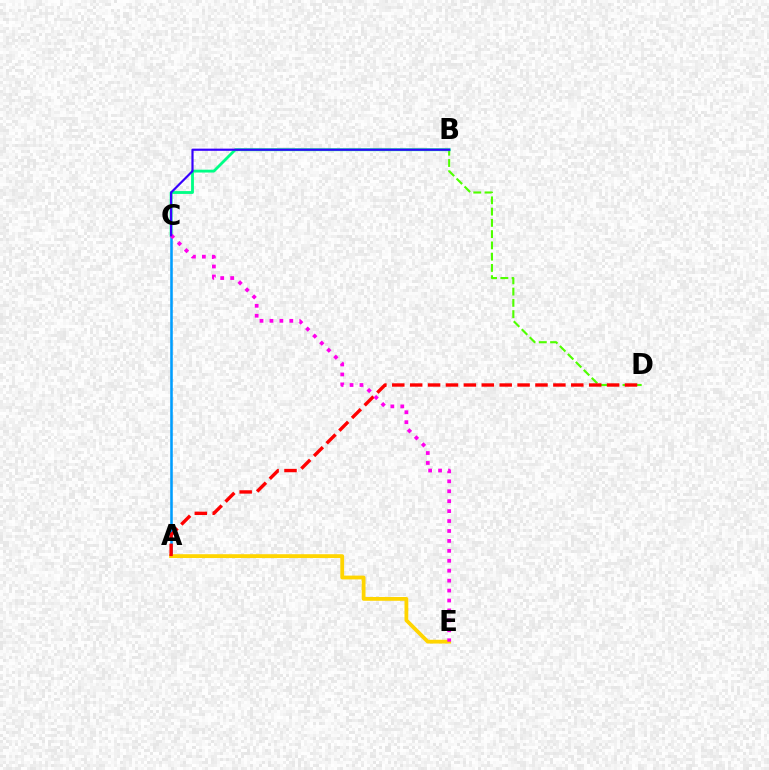{('B', 'D'): [{'color': '#4fff00', 'line_style': 'dashed', 'thickness': 1.53}], ('B', 'C'): [{'color': '#00ff86', 'line_style': 'solid', 'thickness': 2.04}, {'color': '#3700ff', 'line_style': 'solid', 'thickness': 1.57}], ('A', 'C'): [{'color': '#009eff', 'line_style': 'solid', 'thickness': 1.85}], ('A', 'E'): [{'color': '#ffd500', 'line_style': 'solid', 'thickness': 2.73}], ('A', 'D'): [{'color': '#ff0000', 'line_style': 'dashed', 'thickness': 2.43}], ('C', 'E'): [{'color': '#ff00ed', 'line_style': 'dotted', 'thickness': 2.7}]}